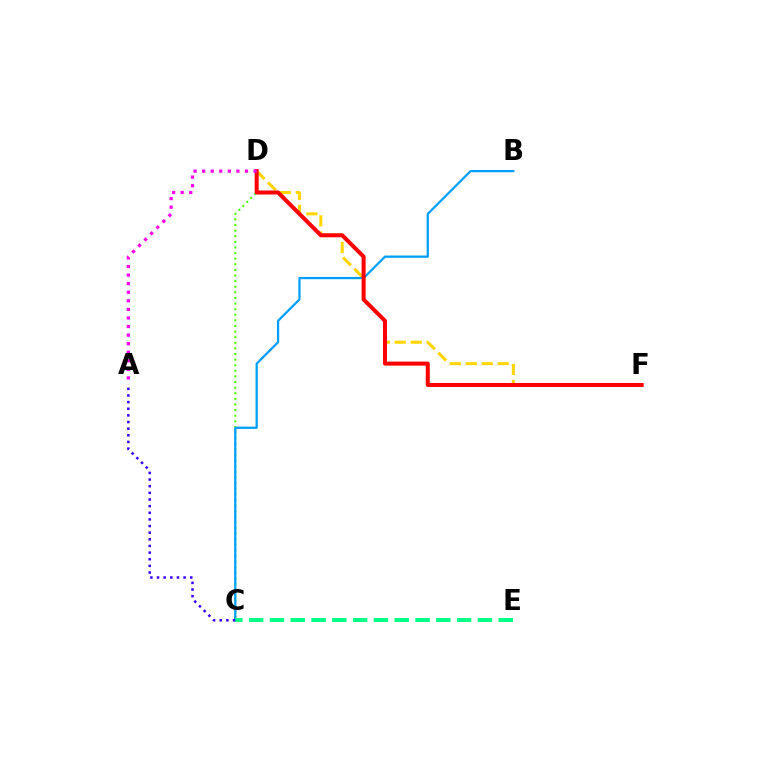{('C', 'D'): [{'color': '#4fff00', 'line_style': 'dotted', 'thickness': 1.52}], ('D', 'F'): [{'color': '#ffd500', 'line_style': 'dashed', 'thickness': 2.17}, {'color': '#ff0000', 'line_style': 'solid', 'thickness': 2.89}], ('B', 'C'): [{'color': '#009eff', 'line_style': 'solid', 'thickness': 1.62}], ('A', 'D'): [{'color': '#ff00ed', 'line_style': 'dotted', 'thickness': 2.33}], ('C', 'E'): [{'color': '#00ff86', 'line_style': 'dashed', 'thickness': 2.83}], ('A', 'C'): [{'color': '#3700ff', 'line_style': 'dotted', 'thickness': 1.8}]}